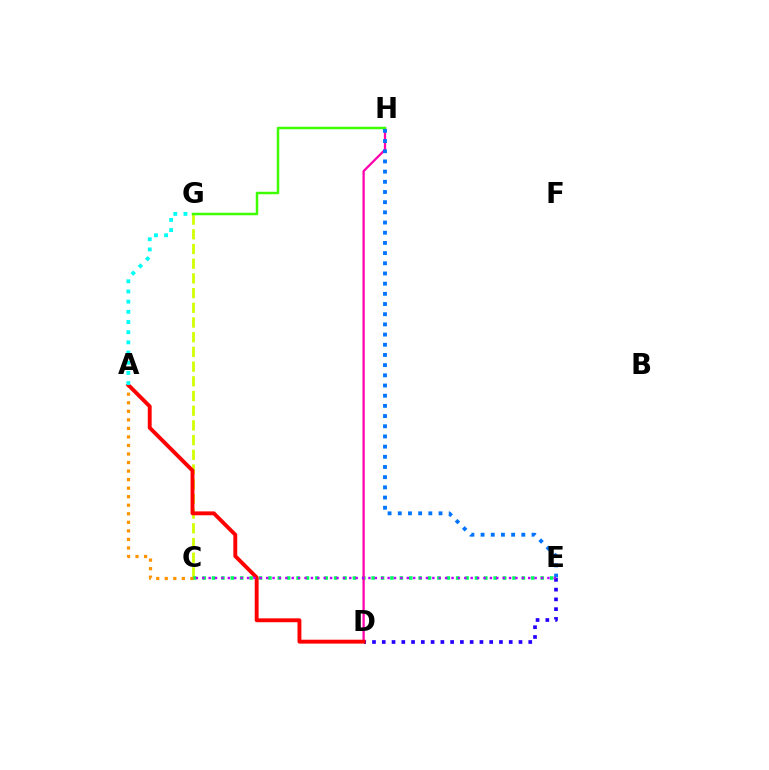{('C', 'G'): [{'color': '#d1ff00', 'line_style': 'dashed', 'thickness': 2.0}], ('C', 'E'): [{'color': '#00ff5c', 'line_style': 'dotted', 'thickness': 2.55}, {'color': '#b900ff', 'line_style': 'dotted', 'thickness': 1.74}], ('D', 'H'): [{'color': '#ff00ac', 'line_style': 'solid', 'thickness': 1.63}], ('D', 'E'): [{'color': '#2500ff', 'line_style': 'dotted', 'thickness': 2.65}], ('A', 'C'): [{'color': '#ff9400', 'line_style': 'dotted', 'thickness': 2.32}], ('G', 'H'): [{'color': '#3dff00', 'line_style': 'solid', 'thickness': 1.79}], ('A', 'D'): [{'color': '#ff0000', 'line_style': 'solid', 'thickness': 2.79}], ('A', 'G'): [{'color': '#00fff6', 'line_style': 'dotted', 'thickness': 2.77}], ('E', 'H'): [{'color': '#0074ff', 'line_style': 'dotted', 'thickness': 2.77}]}